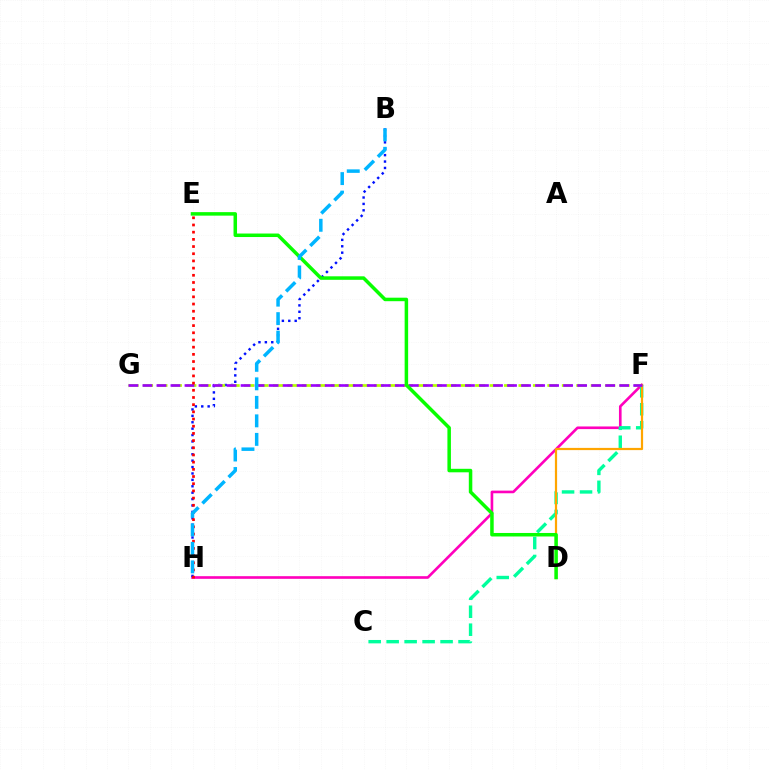{('F', 'H'): [{'color': '#ff00bd', 'line_style': 'solid', 'thickness': 1.9}], ('B', 'H'): [{'color': '#0010ff', 'line_style': 'dotted', 'thickness': 1.74}, {'color': '#00b5ff', 'line_style': 'dashed', 'thickness': 2.51}], ('F', 'G'): [{'color': '#b3ff00', 'line_style': 'dashed', 'thickness': 1.96}, {'color': '#9b00ff', 'line_style': 'dashed', 'thickness': 1.9}], ('C', 'F'): [{'color': '#00ff9d', 'line_style': 'dashed', 'thickness': 2.44}], ('D', 'F'): [{'color': '#ffa500', 'line_style': 'solid', 'thickness': 1.6}], ('D', 'E'): [{'color': '#08ff00', 'line_style': 'solid', 'thickness': 2.52}], ('E', 'H'): [{'color': '#ff0000', 'line_style': 'dotted', 'thickness': 1.95}]}